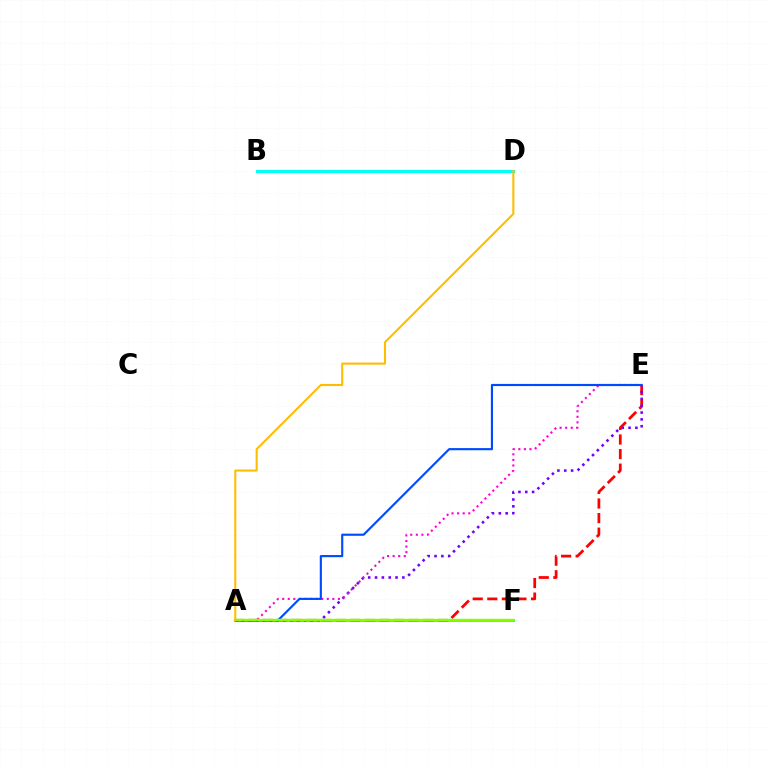{('A', 'E'): [{'color': '#ff0000', 'line_style': 'dashed', 'thickness': 1.98}, {'color': '#7200ff', 'line_style': 'dotted', 'thickness': 1.86}, {'color': '#ff00cf', 'line_style': 'dotted', 'thickness': 1.51}, {'color': '#004bff', 'line_style': 'solid', 'thickness': 1.55}], ('A', 'F'): [{'color': '#00ff39', 'line_style': 'solid', 'thickness': 1.85}, {'color': '#84ff00', 'line_style': 'solid', 'thickness': 1.75}], ('B', 'D'): [{'color': '#00fff6', 'line_style': 'solid', 'thickness': 2.24}], ('A', 'D'): [{'color': '#ffbd00', 'line_style': 'solid', 'thickness': 1.5}]}